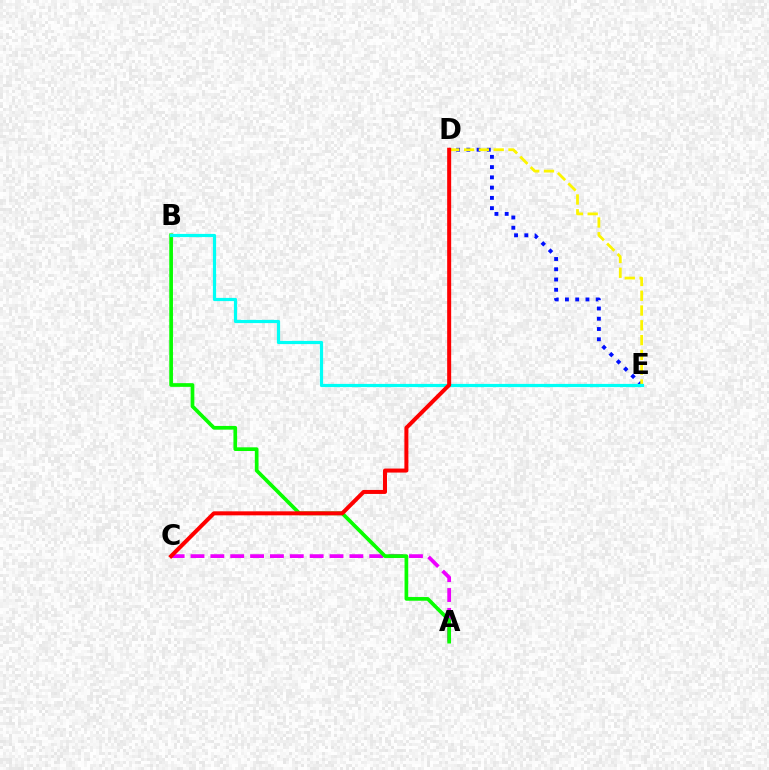{('D', 'E'): [{'color': '#0010ff', 'line_style': 'dotted', 'thickness': 2.79}, {'color': '#fcf500', 'line_style': 'dashed', 'thickness': 2.01}], ('A', 'C'): [{'color': '#ee00ff', 'line_style': 'dashed', 'thickness': 2.7}], ('A', 'B'): [{'color': '#08ff00', 'line_style': 'solid', 'thickness': 2.66}], ('B', 'E'): [{'color': '#00fff6', 'line_style': 'solid', 'thickness': 2.3}], ('C', 'D'): [{'color': '#ff0000', 'line_style': 'solid', 'thickness': 2.88}]}